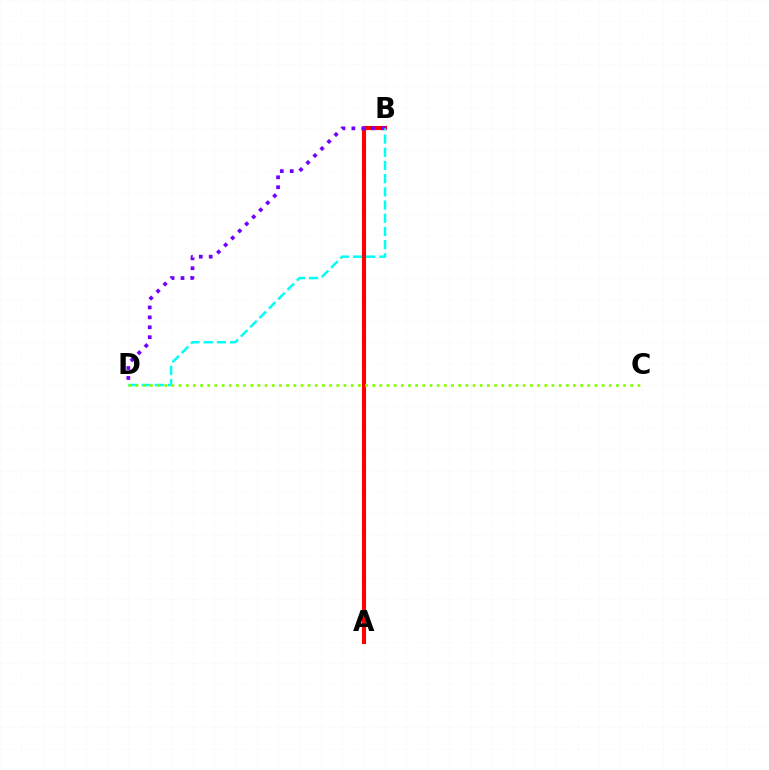{('A', 'B'): [{'color': '#ff0000', 'line_style': 'solid', 'thickness': 2.95}], ('B', 'D'): [{'color': '#7200ff', 'line_style': 'dotted', 'thickness': 2.7}, {'color': '#00fff6', 'line_style': 'dashed', 'thickness': 1.79}], ('C', 'D'): [{'color': '#84ff00', 'line_style': 'dotted', 'thickness': 1.95}]}